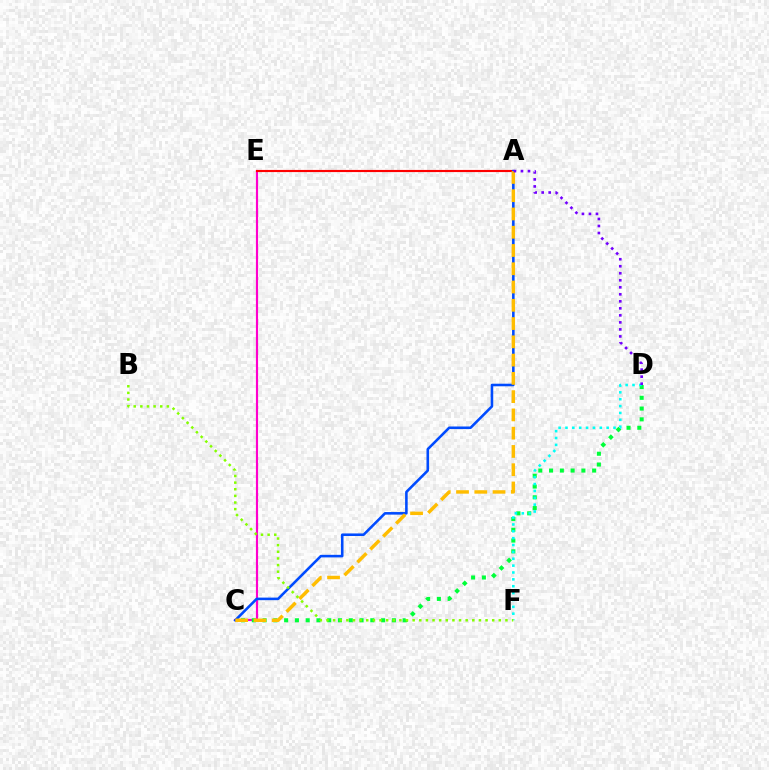{('C', 'E'): [{'color': '#ff00cf', 'line_style': 'solid', 'thickness': 1.56}], ('A', 'E'): [{'color': '#ff0000', 'line_style': 'solid', 'thickness': 1.55}], ('C', 'D'): [{'color': '#00ff39', 'line_style': 'dotted', 'thickness': 2.93}], ('D', 'F'): [{'color': '#00fff6', 'line_style': 'dotted', 'thickness': 1.86}], ('A', 'C'): [{'color': '#004bff', 'line_style': 'solid', 'thickness': 1.86}, {'color': '#ffbd00', 'line_style': 'dashed', 'thickness': 2.48}], ('A', 'D'): [{'color': '#7200ff', 'line_style': 'dotted', 'thickness': 1.91}], ('B', 'F'): [{'color': '#84ff00', 'line_style': 'dotted', 'thickness': 1.8}]}